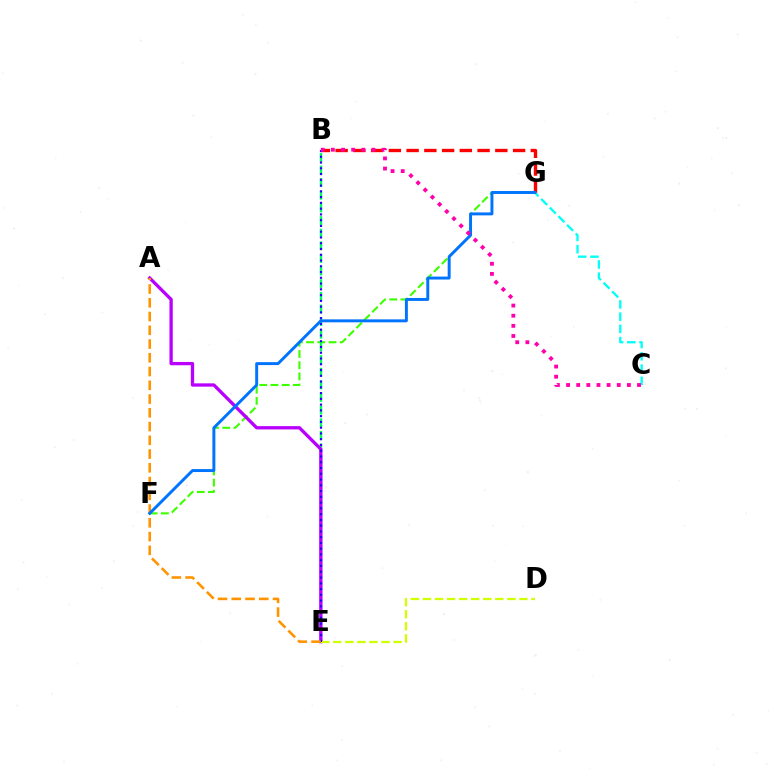{('F', 'G'): [{'color': '#3dff00', 'line_style': 'dashed', 'thickness': 1.52}, {'color': '#0074ff', 'line_style': 'solid', 'thickness': 2.12}], ('B', 'E'): [{'color': '#00ff5c', 'line_style': 'dashed', 'thickness': 1.72}, {'color': '#2500ff', 'line_style': 'dotted', 'thickness': 1.57}], ('A', 'E'): [{'color': '#b900ff', 'line_style': 'solid', 'thickness': 2.38}, {'color': '#ff9400', 'line_style': 'dashed', 'thickness': 1.87}], ('B', 'G'): [{'color': '#ff0000', 'line_style': 'dashed', 'thickness': 2.41}], ('D', 'E'): [{'color': '#d1ff00', 'line_style': 'dashed', 'thickness': 1.64}], ('C', 'G'): [{'color': '#00fff6', 'line_style': 'dashed', 'thickness': 1.66}], ('B', 'C'): [{'color': '#ff00ac', 'line_style': 'dotted', 'thickness': 2.75}]}